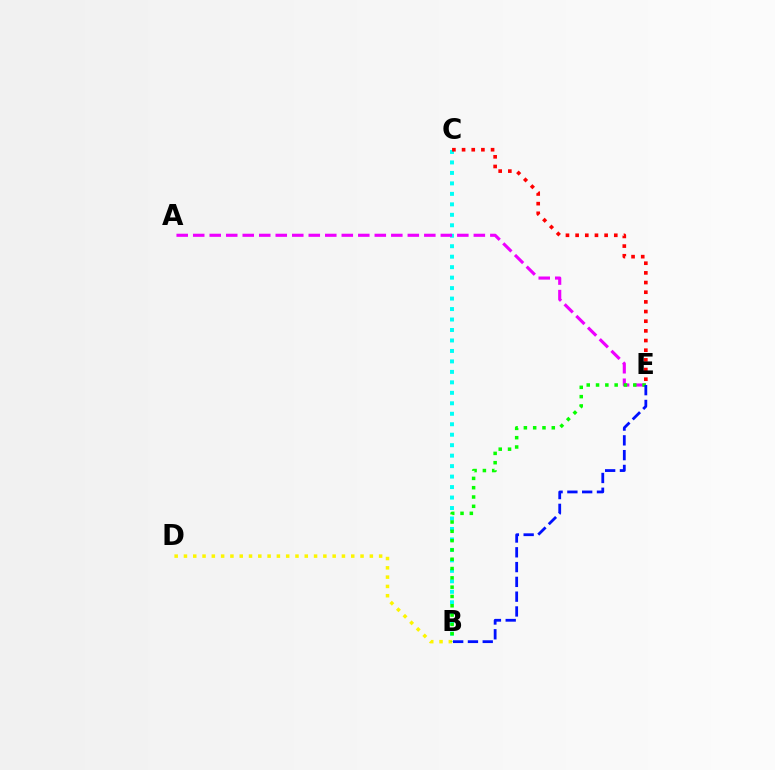{('B', 'C'): [{'color': '#00fff6', 'line_style': 'dotted', 'thickness': 2.85}], ('A', 'E'): [{'color': '#ee00ff', 'line_style': 'dashed', 'thickness': 2.24}], ('B', 'D'): [{'color': '#fcf500', 'line_style': 'dotted', 'thickness': 2.53}], ('B', 'E'): [{'color': '#08ff00', 'line_style': 'dotted', 'thickness': 2.53}, {'color': '#0010ff', 'line_style': 'dashed', 'thickness': 2.01}], ('C', 'E'): [{'color': '#ff0000', 'line_style': 'dotted', 'thickness': 2.63}]}